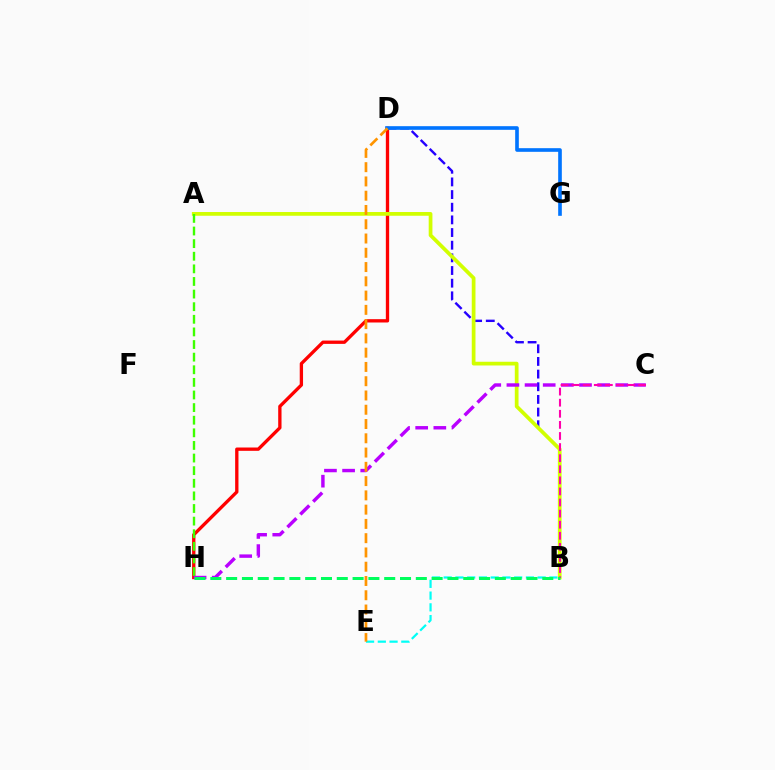{('B', 'E'): [{'color': '#00fff6', 'line_style': 'dashed', 'thickness': 1.6}], ('B', 'D'): [{'color': '#2500ff', 'line_style': 'dashed', 'thickness': 1.72}], ('D', 'H'): [{'color': '#ff0000', 'line_style': 'solid', 'thickness': 2.39}], ('A', 'B'): [{'color': '#d1ff00', 'line_style': 'solid', 'thickness': 2.69}], ('A', 'H'): [{'color': '#3dff00', 'line_style': 'dashed', 'thickness': 1.71}], ('D', 'G'): [{'color': '#0074ff', 'line_style': 'solid', 'thickness': 2.62}], ('C', 'H'): [{'color': '#b900ff', 'line_style': 'dashed', 'thickness': 2.47}], ('B', 'C'): [{'color': '#ff00ac', 'line_style': 'dashed', 'thickness': 1.51}], ('D', 'E'): [{'color': '#ff9400', 'line_style': 'dashed', 'thickness': 1.94}], ('B', 'H'): [{'color': '#00ff5c', 'line_style': 'dashed', 'thickness': 2.15}]}